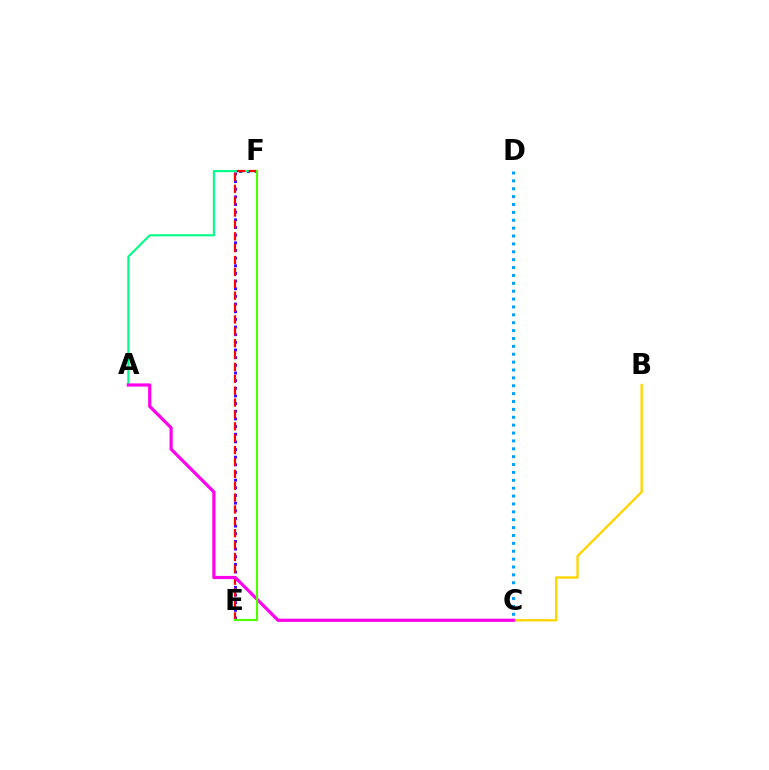{('E', 'F'): [{'color': '#3700ff', 'line_style': 'dotted', 'thickness': 2.08}, {'color': '#ff0000', 'line_style': 'dashed', 'thickness': 1.61}, {'color': '#4fff00', 'line_style': 'solid', 'thickness': 1.55}], ('A', 'F'): [{'color': '#00ff86', 'line_style': 'solid', 'thickness': 1.53}], ('B', 'C'): [{'color': '#ffd500', 'line_style': 'solid', 'thickness': 1.69}], ('A', 'C'): [{'color': '#ff00ed', 'line_style': 'solid', 'thickness': 2.29}], ('C', 'D'): [{'color': '#009eff', 'line_style': 'dotted', 'thickness': 2.14}]}